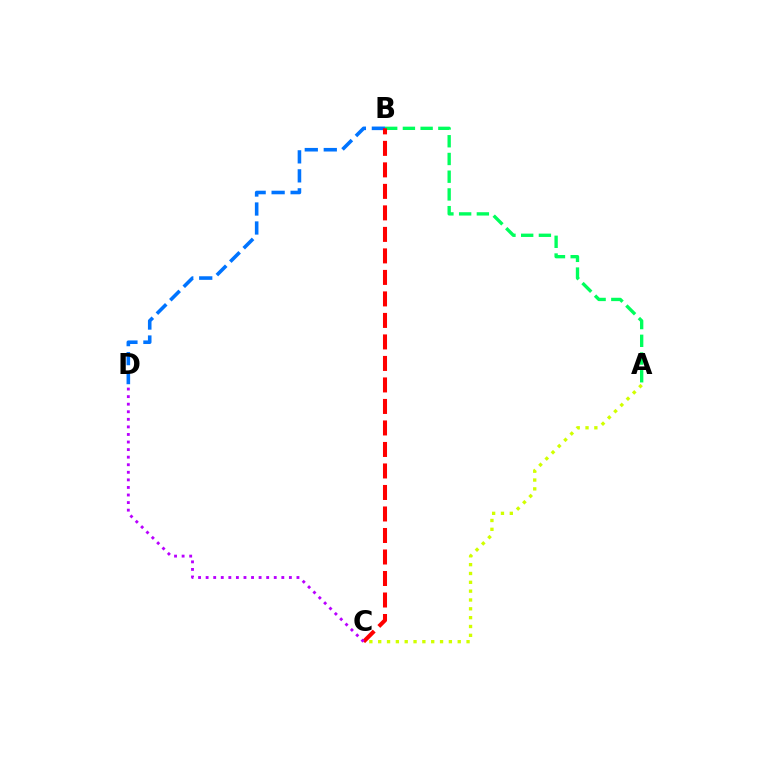{('B', 'D'): [{'color': '#0074ff', 'line_style': 'dashed', 'thickness': 2.58}], ('A', 'B'): [{'color': '#00ff5c', 'line_style': 'dashed', 'thickness': 2.41}], ('B', 'C'): [{'color': '#ff0000', 'line_style': 'dashed', 'thickness': 2.92}], ('A', 'C'): [{'color': '#d1ff00', 'line_style': 'dotted', 'thickness': 2.4}], ('C', 'D'): [{'color': '#b900ff', 'line_style': 'dotted', 'thickness': 2.06}]}